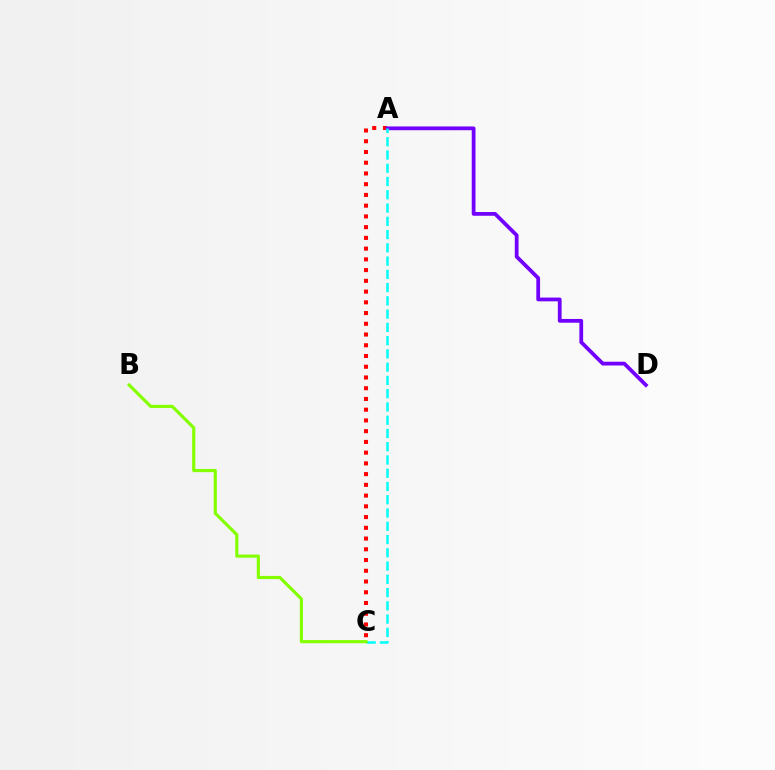{('A', 'C'): [{'color': '#ff0000', 'line_style': 'dotted', 'thickness': 2.92}, {'color': '#00fff6', 'line_style': 'dashed', 'thickness': 1.8}], ('A', 'D'): [{'color': '#7200ff', 'line_style': 'solid', 'thickness': 2.71}], ('B', 'C'): [{'color': '#84ff00', 'line_style': 'solid', 'thickness': 2.26}]}